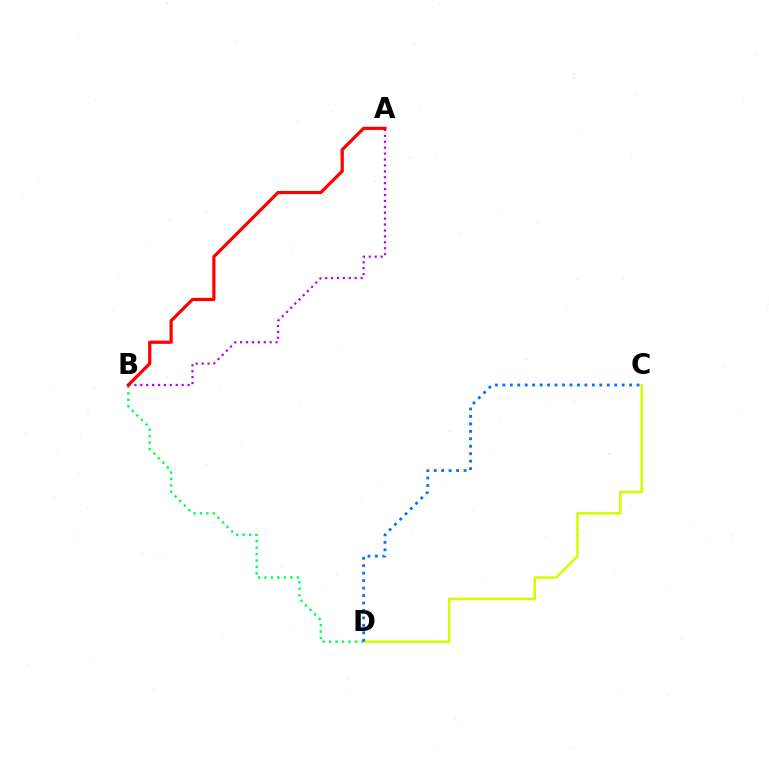{('B', 'D'): [{'color': '#00ff5c', 'line_style': 'dotted', 'thickness': 1.75}], ('C', 'D'): [{'color': '#d1ff00', 'line_style': 'solid', 'thickness': 1.83}, {'color': '#0074ff', 'line_style': 'dotted', 'thickness': 2.03}], ('A', 'B'): [{'color': '#b900ff', 'line_style': 'dotted', 'thickness': 1.61}, {'color': '#ff0000', 'line_style': 'solid', 'thickness': 2.31}]}